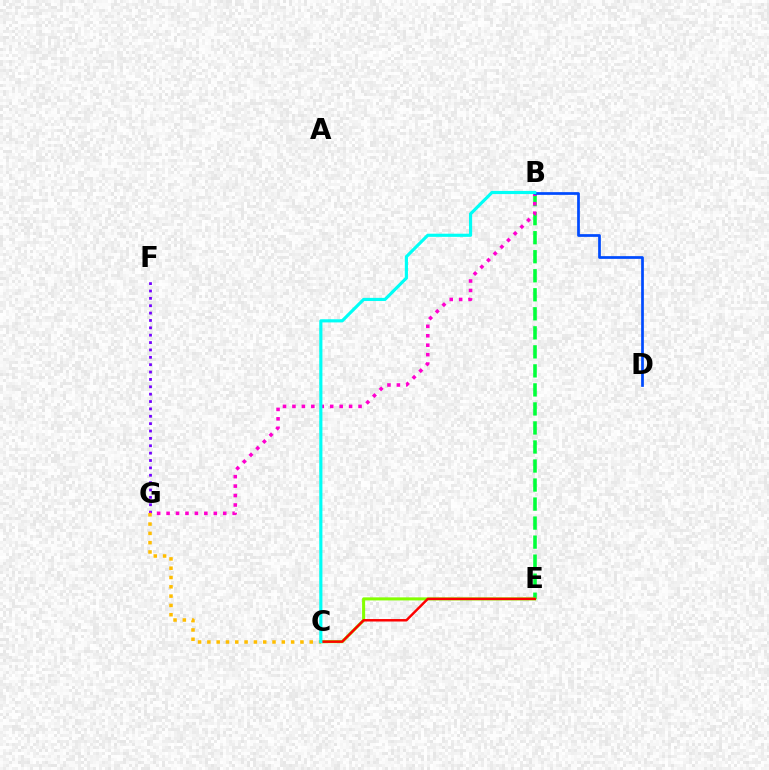{('B', 'E'): [{'color': '#00ff39', 'line_style': 'dashed', 'thickness': 2.58}], ('F', 'G'): [{'color': '#7200ff', 'line_style': 'dotted', 'thickness': 2.0}], ('B', 'G'): [{'color': '#ff00cf', 'line_style': 'dotted', 'thickness': 2.57}], ('B', 'D'): [{'color': '#004bff', 'line_style': 'solid', 'thickness': 1.96}], ('C', 'G'): [{'color': '#ffbd00', 'line_style': 'dotted', 'thickness': 2.53}], ('C', 'E'): [{'color': '#84ff00', 'line_style': 'solid', 'thickness': 2.2}, {'color': '#ff0000', 'line_style': 'solid', 'thickness': 1.77}], ('B', 'C'): [{'color': '#00fff6', 'line_style': 'solid', 'thickness': 2.27}]}